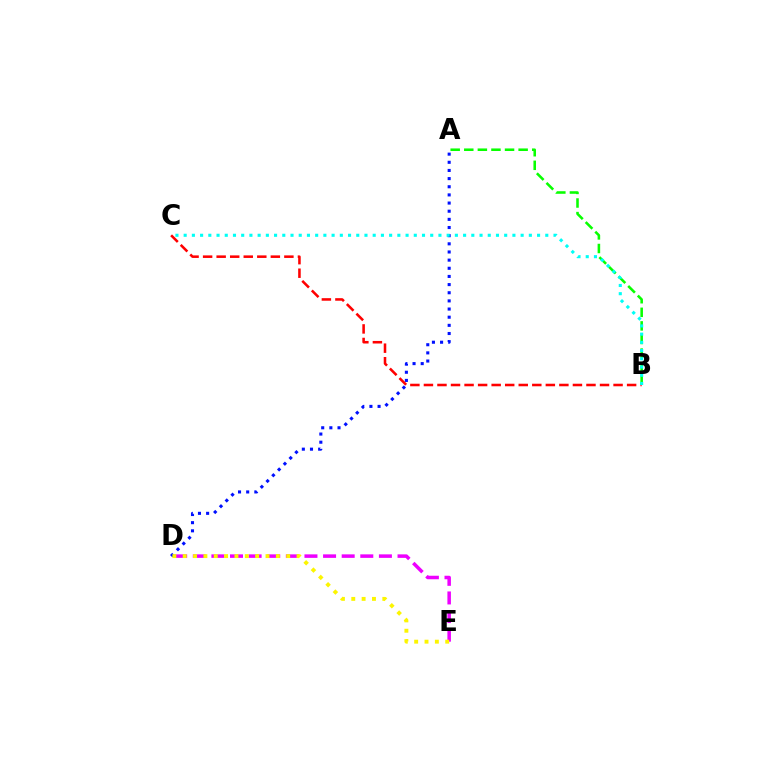{('A', 'D'): [{'color': '#0010ff', 'line_style': 'dotted', 'thickness': 2.22}], ('A', 'B'): [{'color': '#08ff00', 'line_style': 'dashed', 'thickness': 1.85}], ('B', 'C'): [{'color': '#ff0000', 'line_style': 'dashed', 'thickness': 1.84}, {'color': '#00fff6', 'line_style': 'dotted', 'thickness': 2.23}], ('D', 'E'): [{'color': '#ee00ff', 'line_style': 'dashed', 'thickness': 2.53}, {'color': '#fcf500', 'line_style': 'dotted', 'thickness': 2.81}]}